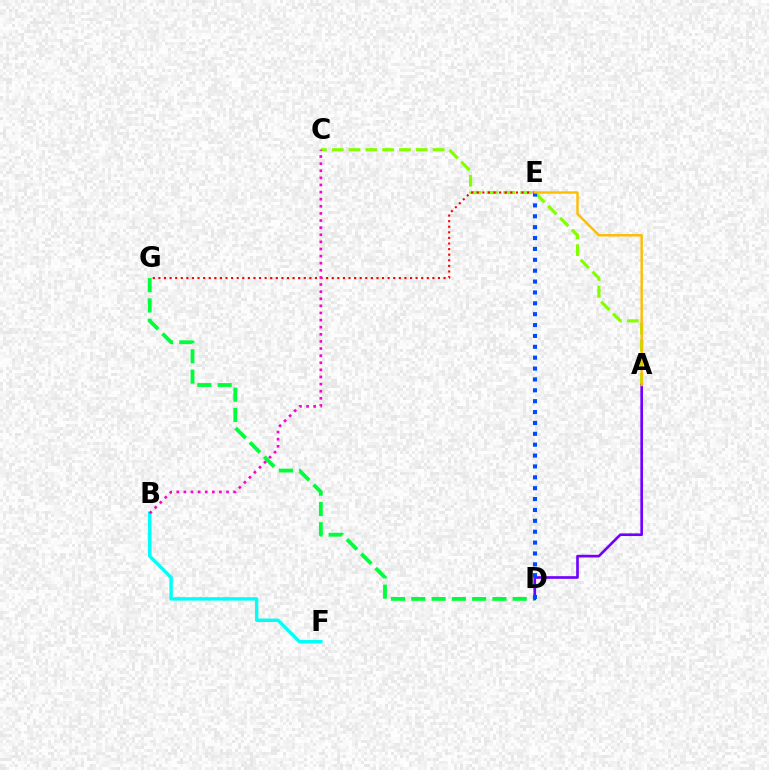{('B', 'F'): [{'color': '#00fff6', 'line_style': 'solid', 'thickness': 2.45}], ('D', 'G'): [{'color': '#00ff39', 'line_style': 'dashed', 'thickness': 2.76}], ('A', 'C'): [{'color': '#84ff00', 'line_style': 'dashed', 'thickness': 2.28}], ('E', 'G'): [{'color': '#ff0000', 'line_style': 'dotted', 'thickness': 1.52}], ('B', 'C'): [{'color': '#ff00cf', 'line_style': 'dotted', 'thickness': 1.93}], ('A', 'D'): [{'color': '#7200ff', 'line_style': 'solid', 'thickness': 1.91}], ('D', 'E'): [{'color': '#004bff', 'line_style': 'dotted', 'thickness': 2.95}], ('A', 'E'): [{'color': '#ffbd00', 'line_style': 'solid', 'thickness': 1.75}]}